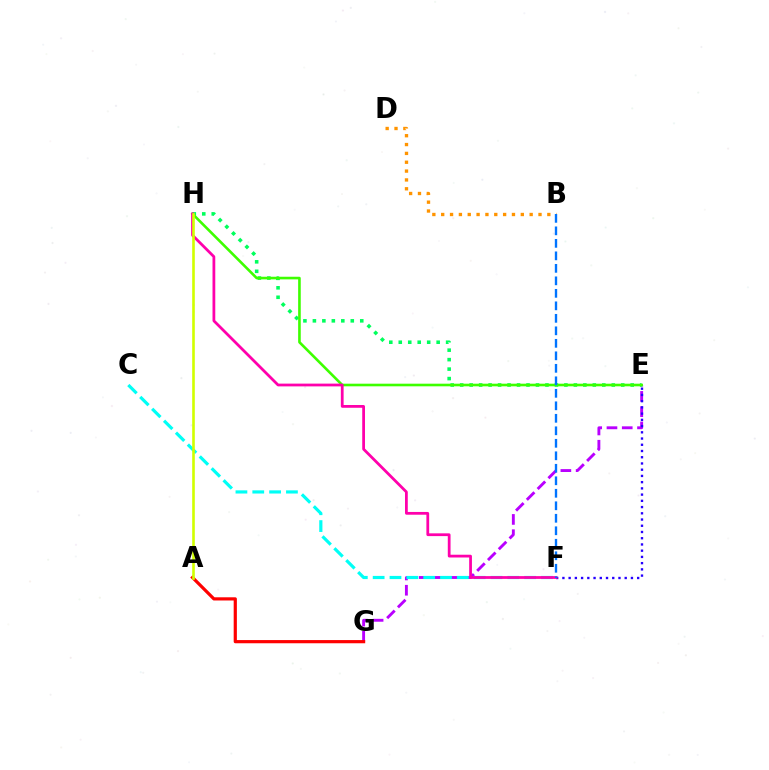{('E', 'G'): [{'color': '#b900ff', 'line_style': 'dashed', 'thickness': 2.07}], ('A', 'G'): [{'color': '#ff0000', 'line_style': 'solid', 'thickness': 2.3}], ('E', 'H'): [{'color': '#00ff5c', 'line_style': 'dotted', 'thickness': 2.57}, {'color': '#3dff00', 'line_style': 'solid', 'thickness': 1.88}], ('C', 'F'): [{'color': '#00fff6', 'line_style': 'dashed', 'thickness': 2.29}], ('E', 'F'): [{'color': '#2500ff', 'line_style': 'dotted', 'thickness': 1.69}], ('F', 'H'): [{'color': '#ff00ac', 'line_style': 'solid', 'thickness': 1.99}], ('B', 'D'): [{'color': '#ff9400', 'line_style': 'dotted', 'thickness': 2.4}], ('A', 'H'): [{'color': '#d1ff00', 'line_style': 'solid', 'thickness': 1.89}], ('B', 'F'): [{'color': '#0074ff', 'line_style': 'dashed', 'thickness': 1.7}]}